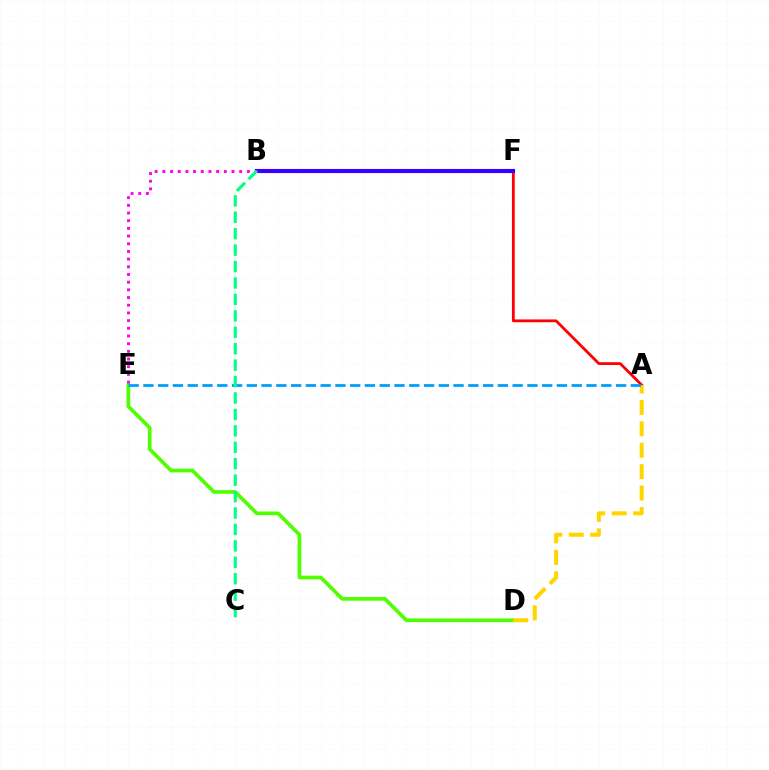{('A', 'F'): [{'color': '#ff0000', 'line_style': 'solid', 'thickness': 2.01}], ('D', 'E'): [{'color': '#4fff00', 'line_style': 'solid', 'thickness': 2.65}], ('B', 'F'): [{'color': '#3700ff', 'line_style': 'solid', 'thickness': 2.97}], ('B', 'E'): [{'color': '#ff00ed', 'line_style': 'dotted', 'thickness': 2.09}], ('A', 'D'): [{'color': '#ffd500', 'line_style': 'dashed', 'thickness': 2.91}], ('A', 'E'): [{'color': '#009eff', 'line_style': 'dashed', 'thickness': 2.01}], ('B', 'C'): [{'color': '#00ff86', 'line_style': 'dashed', 'thickness': 2.23}]}